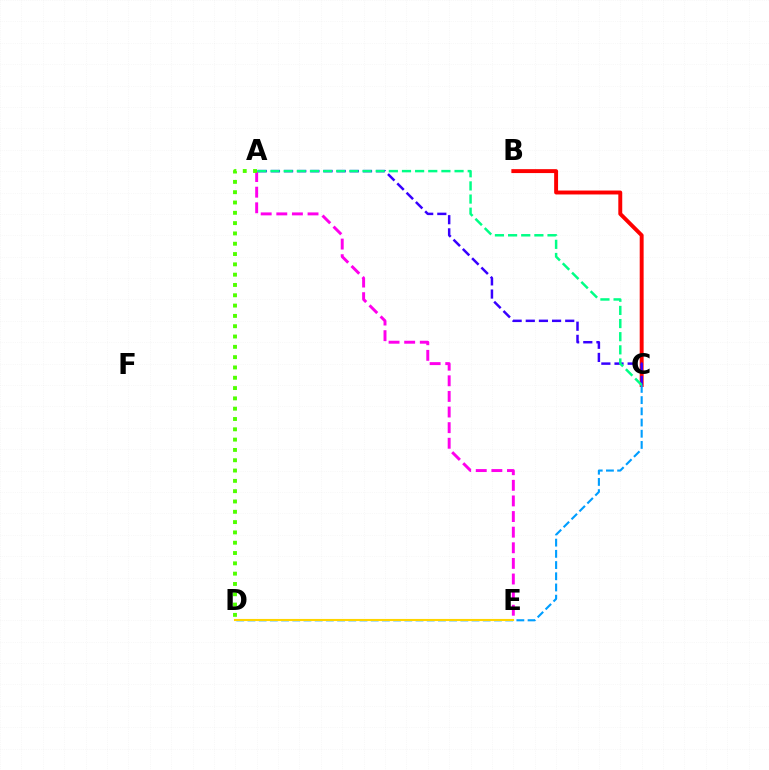{('B', 'C'): [{'color': '#ff0000', 'line_style': 'solid', 'thickness': 2.82}], ('A', 'C'): [{'color': '#3700ff', 'line_style': 'dashed', 'thickness': 1.79}, {'color': '#00ff86', 'line_style': 'dashed', 'thickness': 1.79}], ('A', 'E'): [{'color': '#ff00ed', 'line_style': 'dashed', 'thickness': 2.12}], ('C', 'D'): [{'color': '#009eff', 'line_style': 'dashed', 'thickness': 1.52}], ('D', 'E'): [{'color': '#ffd500', 'line_style': 'solid', 'thickness': 1.52}], ('A', 'D'): [{'color': '#4fff00', 'line_style': 'dotted', 'thickness': 2.8}]}